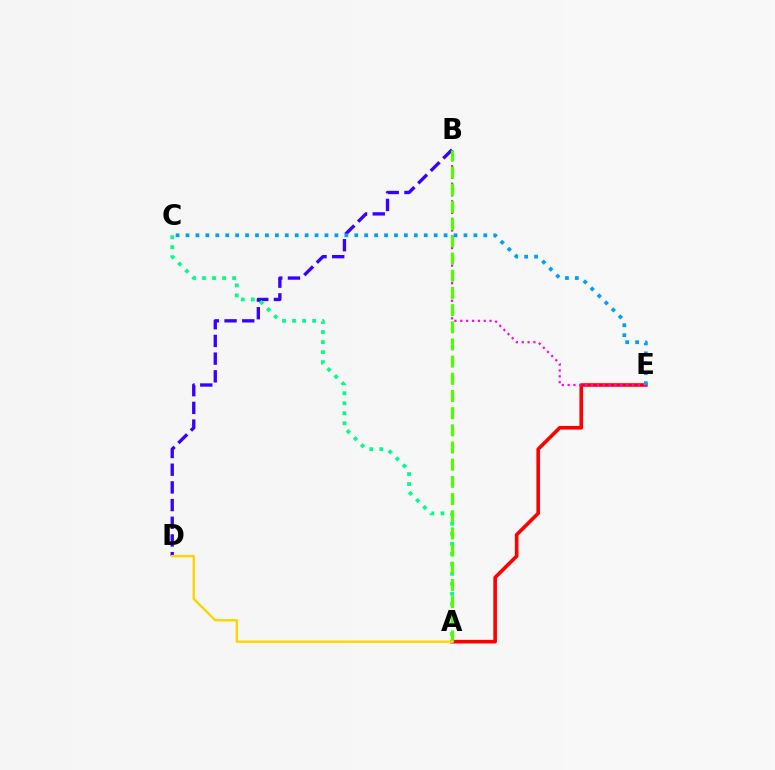{('B', 'D'): [{'color': '#3700ff', 'line_style': 'dashed', 'thickness': 2.4}], ('A', 'E'): [{'color': '#ff0000', 'line_style': 'solid', 'thickness': 2.6}], ('B', 'E'): [{'color': '#ff00ed', 'line_style': 'dotted', 'thickness': 1.59}], ('A', 'C'): [{'color': '#00ff86', 'line_style': 'dotted', 'thickness': 2.72}], ('A', 'B'): [{'color': '#4fff00', 'line_style': 'dashed', 'thickness': 2.33}], ('A', 'D'): [{'color': '#ffd500', 'line_style': 'solid', 'thickness': 1.73}], ('C', 'E'): [{'color': '#009eff', 'line_style': 'dotted', 'thickness': 2.7}]}